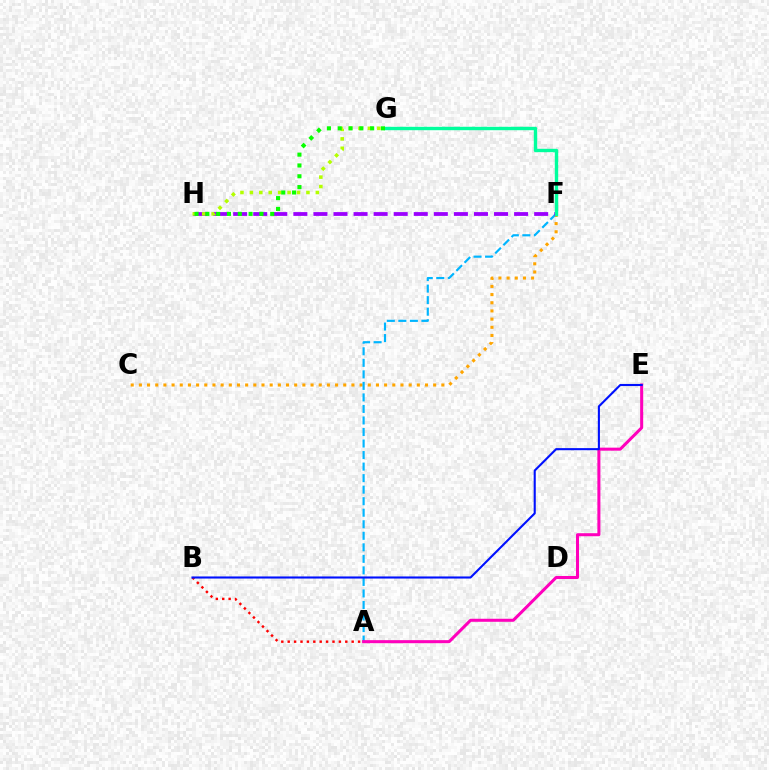{('C', 'F'): [{'color': '#ffa500', 'line_style': 'dotted', 'thickness': 2.22}], ('A', 'F'): [{'color': '#00b5ff', 'line_style': 'dashed', 'thickness': 1.57}], ('A', 'B'): [{'color': '#ff0000', 'line_style': 'dotted', 'thickness': 1.74}], ('A', 'E'): [{'color': '#ff00bd', 'line_style': 'solid', 'thickness': 2.18}], ('B', 'E'): [{'color': '#0010ff', 'line_style': 'solid', 'thickness': 1.51}], ('F', 'H'): [{'color': '#9b00ff', 'line_style': 'dashed', 'thickness': 2.73}], ('G', 'H'): [{'color': '#b3ff00', 'line_style': 'dotted', 'thickness': 2.56}, {'color': '#08ff00', 'line_style': 'dotted', 'thickness': 2.94}], ('F', 'G'): [{'color': '#00ff9d', 'line_style': 'solid', 'thickness': 2.45}]}